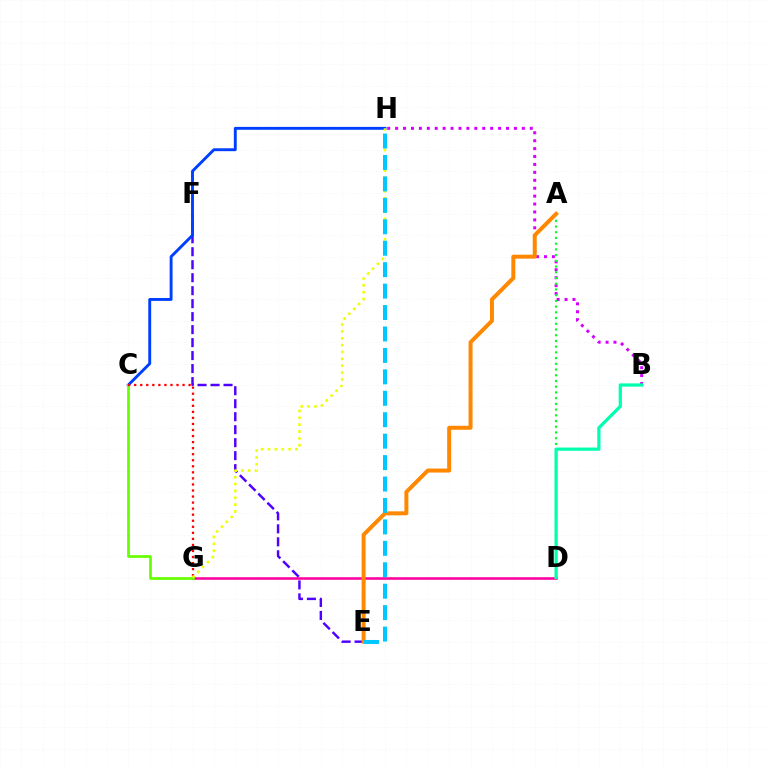{('D', 'G'): [{'color': '#ff00a0', 'line_style': 'solid', 'thickness': 1.85}], ('E', 'F'): [{'color': '#4f00ff', 'line_style': 'dashed', 'thickness': 1.76}], ('C', 'H'): [{'color': '#003fff', 'line_style': 'solid', 'thickness': 2.09}], ('B', 'H'): [{'color': '#d600ff', 'line_style': 'dotted', 'thickness': 2.15}], ('C', 'G'): [{'color': '#66ff00', 'line_style': 'solid', 'thickness': 1.96}, {'color': '#ff0000', 'line_style': 'dotted', 'thickness': 1.64}], ('A', 'D'): [{'color': '#00ff27', 'line_style': 'dotted', 'thickness': 1.55}], ('A', 'E'): [{'color': '#ff8800', 'line_style': 'solid', 'thickness': 2.87}], ('B', 'D'): [{'color': '#00ffaf', 'line_style': 'solid', 'thickness': 2.33}], ('G', 'H'): [{'color': '#eeff00', 'line_style': 'dotted', 'thickness': 1.87}], ('E', 'H'): [{'color': '#00c7ff', 'line_style': 'dashed', 'thickness': 2.91}]}